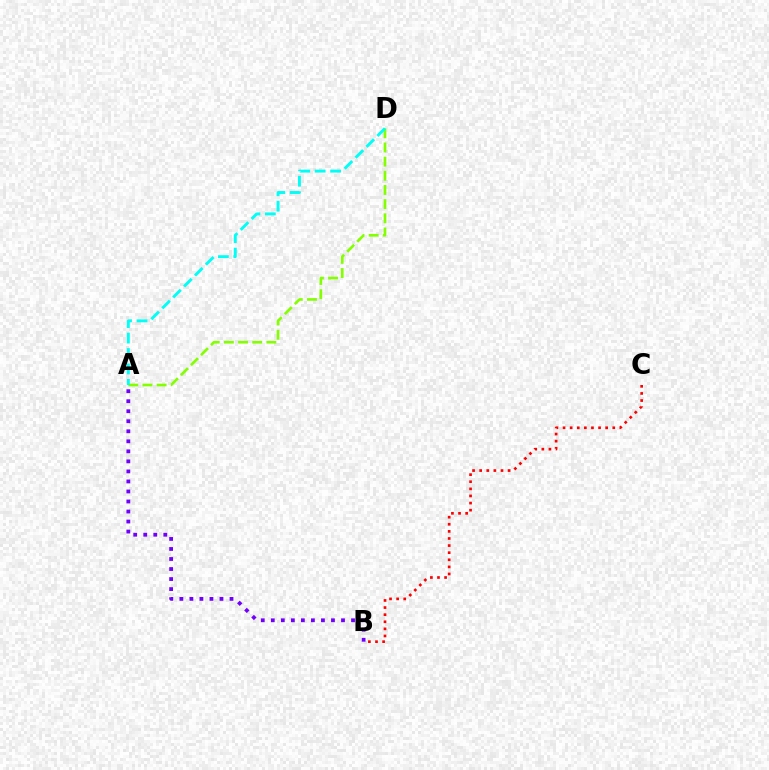{('B', 'C'): [{'color': '#ff0000', 'line_style': 'dotted', 'thickness': 1.93}], ('A', 'D'): [{'color': '#84ff00', 'line_style': 'dashed', 'thickness': 1.92}, {'color': '#00fff6', 'line_style': 'dashed', 'thickness': 2.1}], ('A', 'B'): [{'color': '#7200ff', 'line_style': 'dotted', 'thickness': 2.72}]}